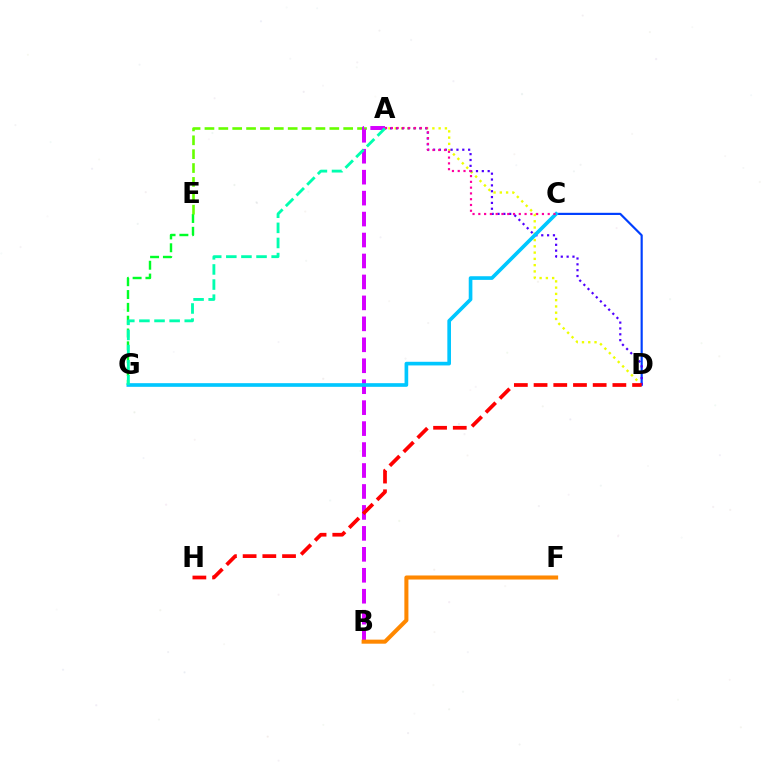{('E', 'G'): [{'color': '#00ff27', 'line_style': 'dashed', 'thickness': 1.74}], ('A', 'D'): [{'color': '#eeff00', 'line_style': 'dotted', 'thickness': 1.7}, {'color': '#4f00ff', 'line_style': 'dotted', 'thickness': 1.59}], ('C', 'D'): [{'color': '#003fff', 'line_style': 'solid', 'thickness': 1.56}], ('A', 'E'): [{'color': '#66ff00', 'line_style': 'dashed', 'thickness': 1.88}], ('A', 'B'): [{'color': '#d600ff', 'line_style': 'dashed', 'thickness': 2.85}], ('C', 'G'): [{'color': '#00c7ff', 'line_style': 'solid', 'thickness': 2.63}], ('A', 'G'): [{'color': '#00ffaf', 'line_style': 'dashed', 'thickness': 2.05}], ('A', 'C'): [{'color': '#ff00a0', 'line_style': 'dotted', 'thickness': 1.57}], ('B', 'F'): [{'color': '#ff8800', 'line_style': 'solid', 'thickness': 2.92}], ('D', 'H'): [{'color': '#ff0000', 'line_style': 'dashed', 'thickness': 2.68}]}